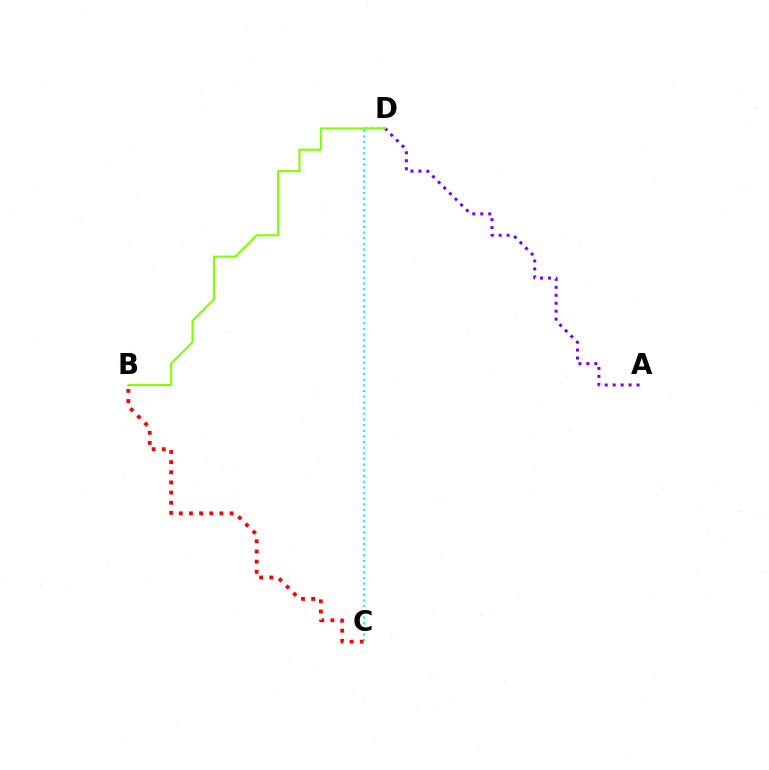{('C', 'D'): [{'color': '#00fff6', 'line_style': 'dotted', 'thickness': 1.54}], ('A', 'D'): [{'color': '#7200ff', 'line_style': 'dotted', 'thickness': 2.16}], ('B', 'D'): [{'color': '#84ff00', 'line_style': 'solid', 'thickness': 1.52}], ('B', 'C'): [{'color': '#ff0000', 'line_style': 'dotted', 'thickness': 2.76}]}